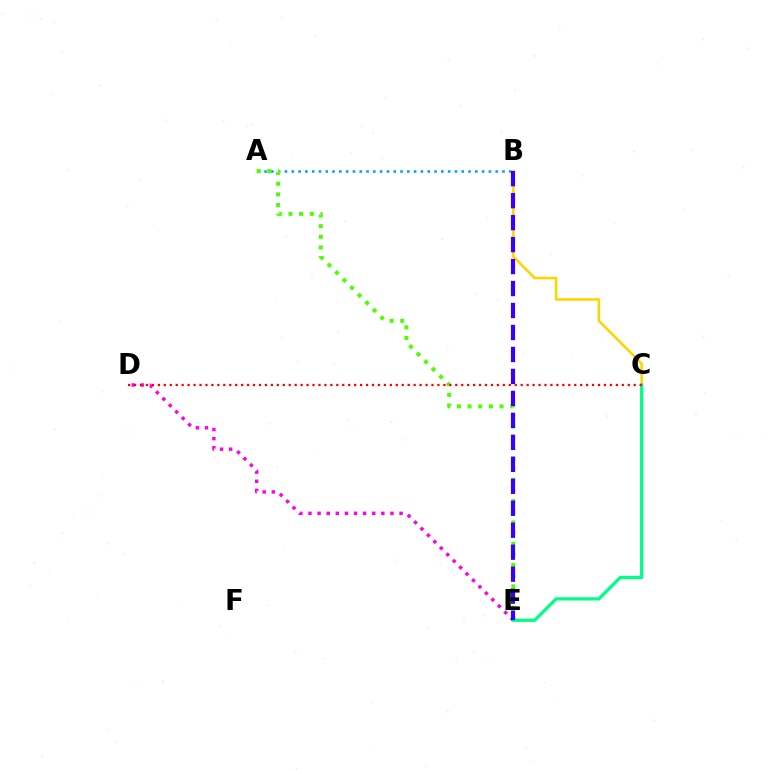{('D', 'E'): [{'color': '#ff00ed', 'line_style': 'dotted', 'thickness': 2.47}], ('A', 'B'): [{'color': '#009eff', 'line_style': 'dotted', 'thickness': 1.85}], ('A', 'E'): [{'color': '#4fff00', 'line_style': 'dotted', 'thickness': 2.89}], ('B', 'C'): [{'color': '#ffd500', 'line_style': 'solid', 'thickness': 1.86}], ('C', 'E'): [{'color': '#00ff86', 'line_style': 'solid', 'thickness': 2.35}], ('B', 'E'): [{'color': '#3700ff', 'line_style': 'dashed', 'thickness': 2.98}], ('C', 'D'): [{'color': '#ff0000', 'line_style': 'dotted', 'thickness': 1.62}]}